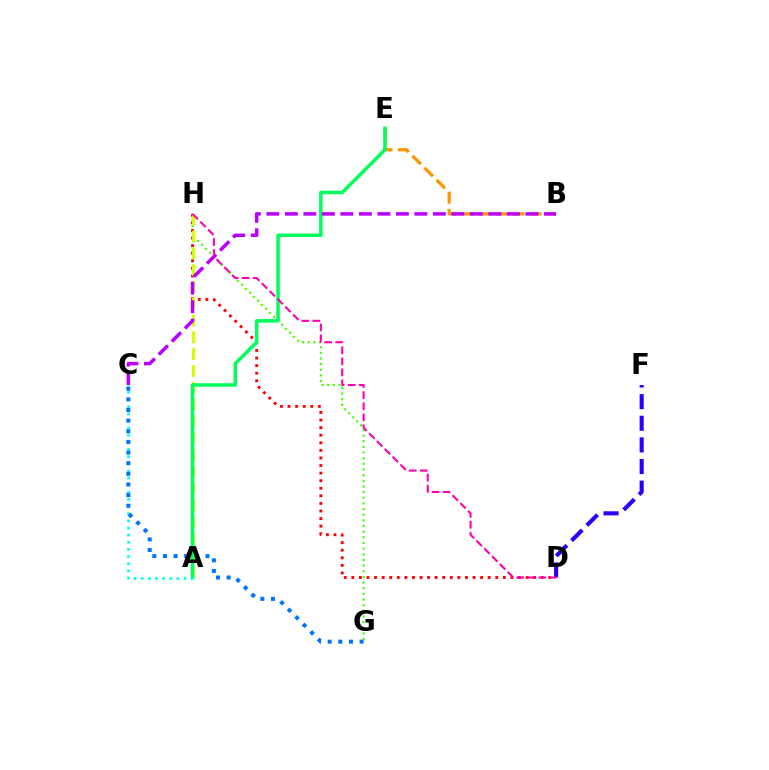{('G', 'H'): [{'color': '#3dff00', 'line_style': 'dotted', 'thickness': 1.54}], ('B', 'E'): [{'color': '#ff9400', 'line_style': 'dashed', 'thickness': 2.32}], ('D', 'H'): [{'color': '#ff0000', 'line_style': 'dotted', 'thickness': 2.06}, {'color': '#ff00ac', 'line_style': 'dashed', 'thickness': 1.5}], ('A', 'H'): [{'color': '#d1ff00', 'line_style': 'dashed', 'thickness': 2.28}], ('A', 'E'): [{'color': '#00ff5c', 'line_style': 'solid', 'thickness': 2.54}], ('D', 'F'): [{'color': '#2500ff', 'line_style': 'dashed', 'thickness': 2.94}], ('A', 'C'): [{'color': '#00fff6', 'line_style': 'dotted', 'thickness': 1.94}], ('C', 'G'): [{'color': '#0074ff', 'line_style': 'dotted', 'thickness': 2.89}], ('B', 'C'): [{'color': '#b900ff', 'line_style': 'dashed', 'thickness': 2.51}]}